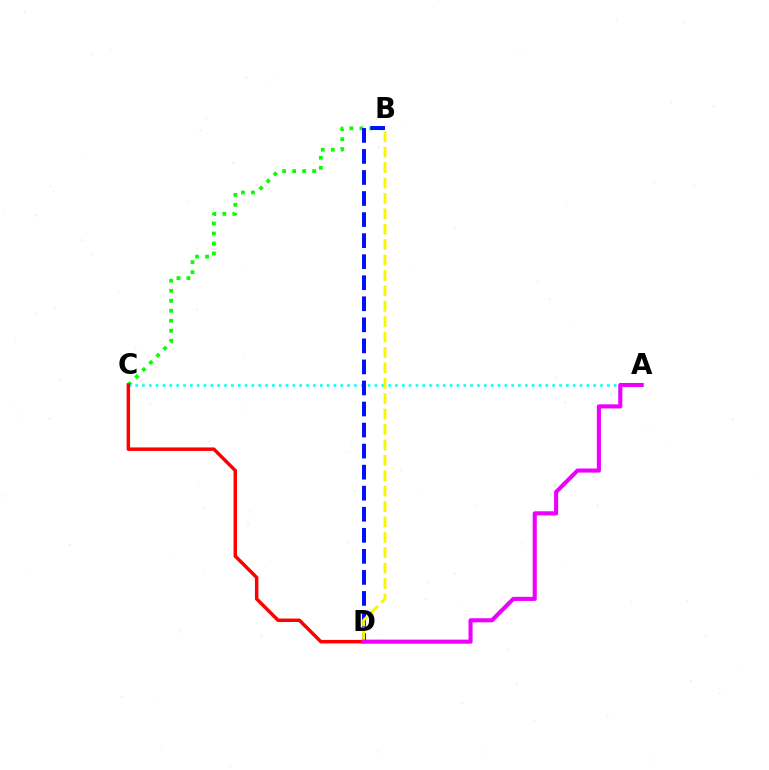{('B', 'C'): [{'color': '#08ff00', 'line_style': 'dotted', 'thickness': 2.72}], ('A', 'C'): [{'color': '#00fff6', 'line_style': 'dotted', 'thickness': 1.86}], ('B', 'D'): [{'color': '#0010ff', 'line_style': 'dashed', 'thickness': 2.86}, {'color': '#fcf500', 'line_style': 'dashed', 'thickness': 2.09}], ('C', 'D'): [{'color': '#ff0000', 'line_style': 'solid', 'thickness': 2.5}], ('A', 'D'): [{'color': '#ee00ff', 'line_style': 'solid', 'thickness': 2.95}]}